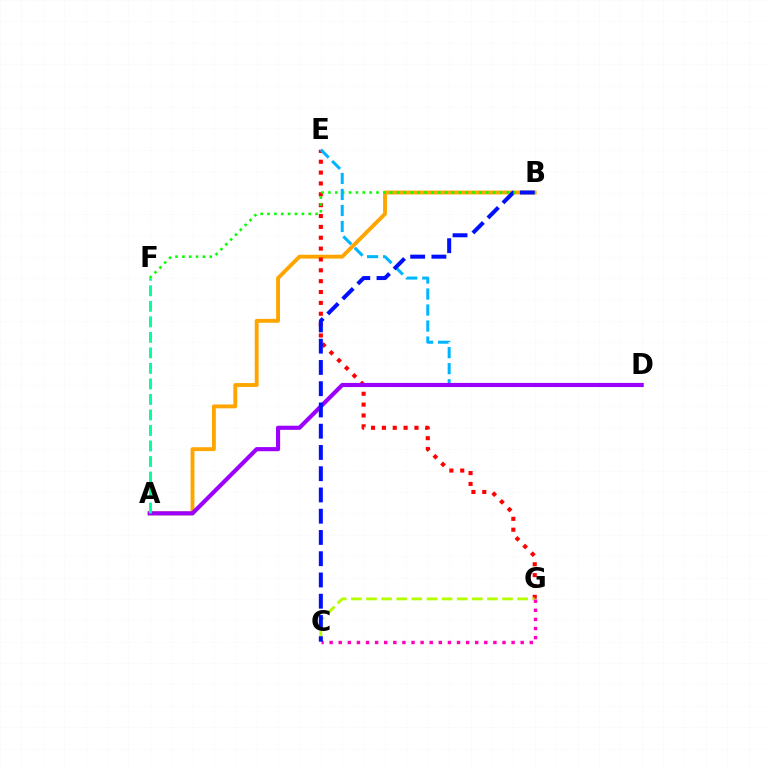{('A', 'B'): [{'color': '#ffa500', 'line_style': 'solid', 'thickness': 2.79}], ('E', 'G'): [{'color': '#ff0000', 'line_style': 'dotted', 'thickness': 2.95}], ('C', 'G'): [{'color': '#b3ff00', 'line_style': 'dashed', 'thickness': 2.05}, {'color': '#ff00bd', 'line_style': 'dotted', 'thickness': 2.47}], ('B', 'F'): [{'color': '#08ff00', 'line_style': 'dotted', 'thickness': 1.86}], ('D', 'E'): [{'color': '#00b5ff', 'line_style': 'dashed', 'thickness': 2.17}], ('A', 'D'): [{'color': '#9b00ff', 'line_style': 'solid', 'thickness': 2.98}], ('B', 'C'): [{'color': '#0010ff', 'line_style': 'dashed', 'thickness': 2.89}], ('A', 'F'): [{'color': '#00ff9d', 'line_style': 'dashed', 'thickness': 2.11}]}